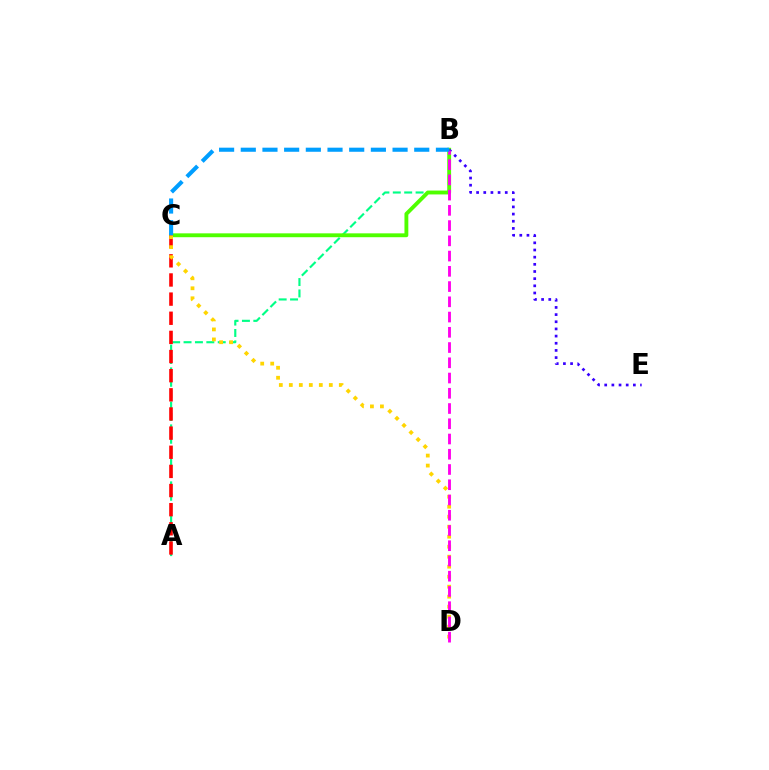{('A', 'B'): [{'color': '#00ff86', 'line_style': 'dashed', 'thickness': 1.55}], ('B', 'C'): [{'color': '#4fff00', 'line_style': 'solid', 'thickness': 2.78}, {'color': '#009eff', 'line_style': 'dashed', 'thickness': 2.95}], ('A', 'C'): [{'color': '#ff0000', 'line_style': 'dashed', 'thickness': 2.6}], ('B', 'E'): [{'color': '#3700ff', 'line_style': 'dotted', 'thickness': 1.95}], ('C', 'D'): [{'color': '#ffd500', 'line_style': 'dotted', 'thickness': 2.72}], ('B', 'D'): [{'color': '#ff00ed', 'line_style': 'dashed', 'thickness': 2.07}]}